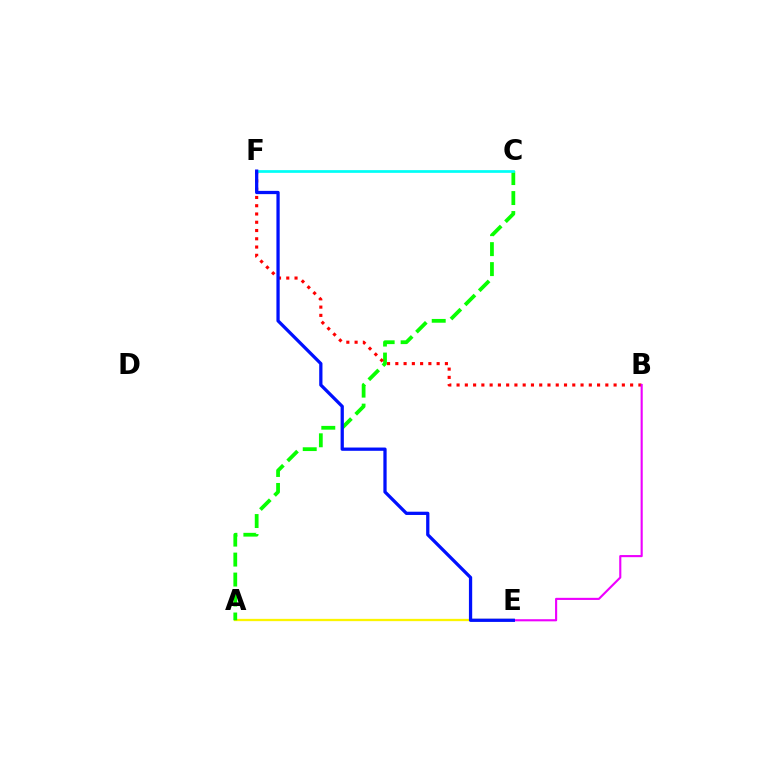{('A', 'E'): [{'color': '#fcf500', 'line_style': 'solid', 'thickness': 1.65}], ('A', 'C'): [{'color': '#08ff00', 'line_style': 'dashed', 'thickness': 2.71}], ('B', 'F'): [{'color': '#ff0000', 'line_style': 'dotted', 'thickness': 2.25}], ('C', 'F'): [{'color': '#00fff6', 'line_style': 'solid', 'thickness': 1.95}], ('B', 'E'): [{'color': '#ee00ff', 'line_style': 'solid', 'thickness': 1.53}], ('E', 'F'): [{'color': '#0010ff', 'line_style': 'solid', 'thickness': 2.35}]}